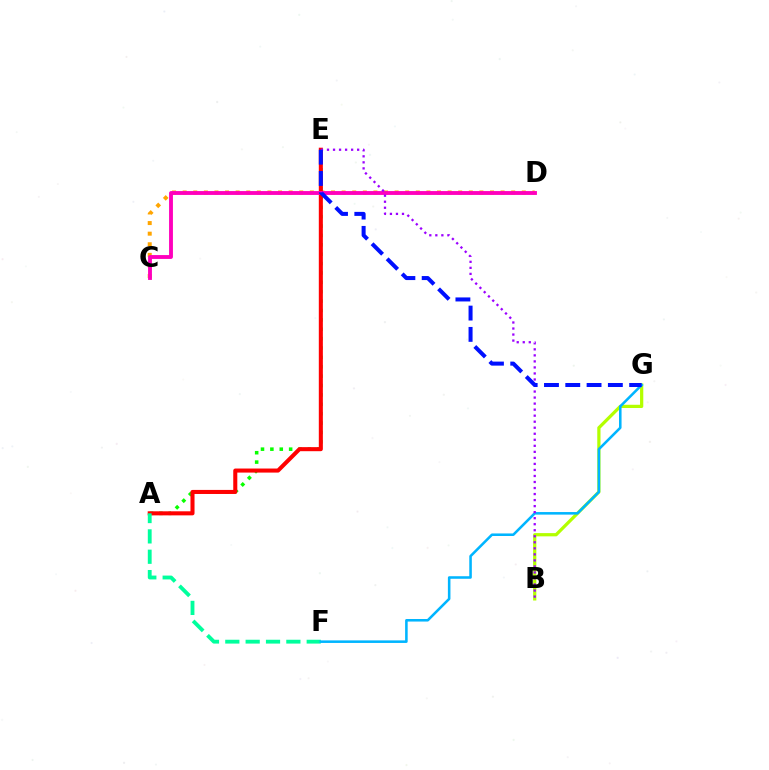{('B', 'G'): [{'color': '#b3ff00', 'line_style': 'solid', 'thickness': 2.33}], ('A', 'E'): [{'color': '#08ff00', 'line_style': 'dotted', 'thickness': 2.55}, {'color': '#ff0000', 'line_style': 'solid', 'thickness': 2.92}], ('C', 'D'): [{'color': '#ffa500', 'line_style': 'dotted', 'thickness': 2.88}, {'color': '#ff00bd', 'line_style': 'solid', 'thickness': 2.78}], ('A', 'F'): [{'color': '#00ff9d', 'line_style': 'dashed', 'thickness': 2.76}], ('F', 'G'): [{'color': '#00b5ff', 'line_style': 'solid', 'thickness': 1.84}], ('B', 'E'): [{'color': '#9b00ff', 'line_style': 'dotted', 'thickness': 1.64}], ('E', 'G'): [{'color': '#0010ff', 'line_style': 'dashed', 'thickness': 2.89}]}